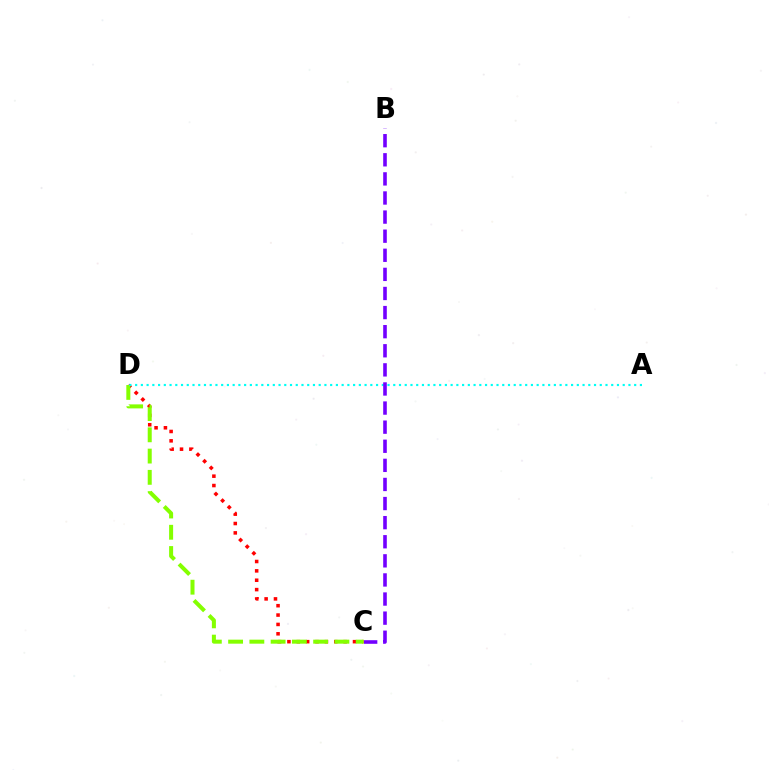{('C', 'D'): [{'color': '#ff0000', 'line_style': 'dotted', 'thickness': 2.55}, {'color': '#84ff00', 'line_style': 'dashed', 'thickness': 2.89}], ('A', 'D'): [{'color': '#00fff6', 'line_style': 'dotted', 'thickness': 1.56}], ('B', 'C'): [{'color': '#7200ff', 'line_style': 'dashed', 'thickness': 2.59}]}